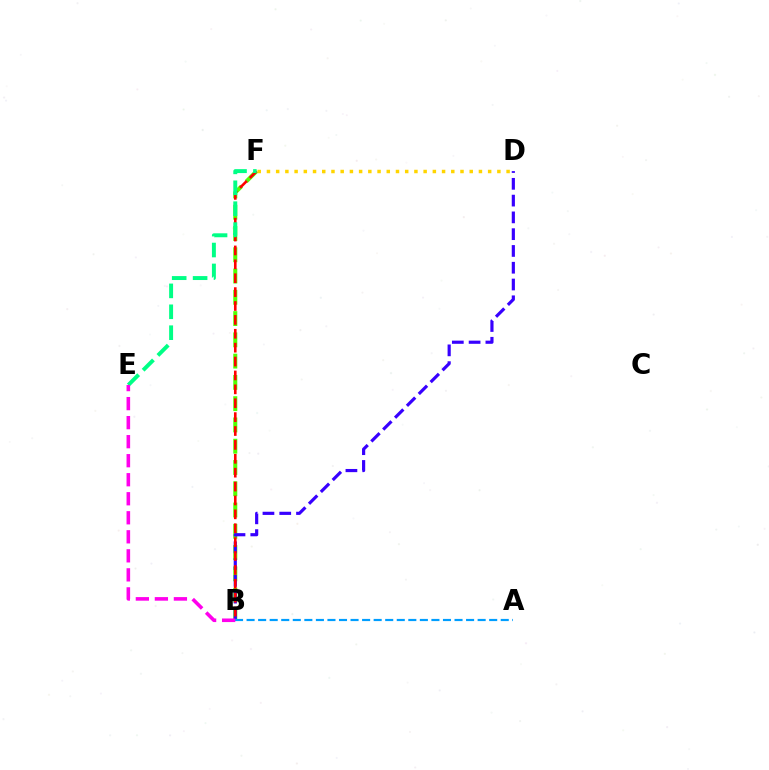{('B', 'F'): [{'color': '#4fff00', 'line_style': 'dashed', 'thickness': 2.89}, {'color': '#ff0000', 'line_style': 'dashed', 'thickness': 1.89}], ('B', 'D'): [{'color': '#3700ff', 'line_style': 'dashed', 'thickness': 2.28}], ('D', 'F'): [{'color': '#ffd500', 'line_style': 'dotted', 'thickness': 2.5}], ('A', 'B'): [{'color': '#009eff', 'line_style': 'dashed', 'thickness': 1.57}], ('E', 'F'): [{'color': '#00ff86', 'line_style': 'dashed', 'thickness': 2.84}], ('B', 'E'): [{'color': '#ff00ed', 'line_style': 'dashed', 'thickness': 2.58}]}